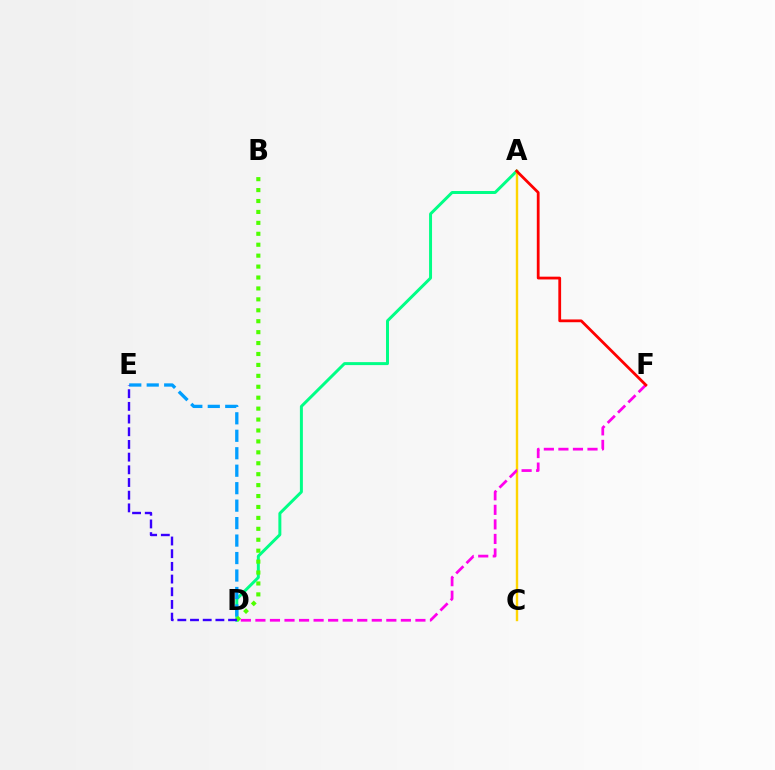{('A', 'D'): [{'color': '#00ff86', 'line_style': 'solid', 'thickness': 2.14}], ('A', 'C'): [{'color': '#ffd500', 'line_style': 'solid', 'thickness': 1.74}], ('D', 'E'): [{'color': '#009eff', 'line_style': 'dashed', 'thickness': 2.37}, {'color': '#3700ff', 'line_style': 'dashed', 'thickness': 1.72}], ('B', 'D'): [{'color': '#4fff00', 'line_style': 'dotted', 'thickness': 2.97}], ('D', 'F'): [{'color': '#ff00ed', 'line_style': 'dashed', 'thickness': 1.98}], ('A', 'F'): [{'color': '#ff0000', 'line_style': 'solid', 'thickness': 2.0}]}